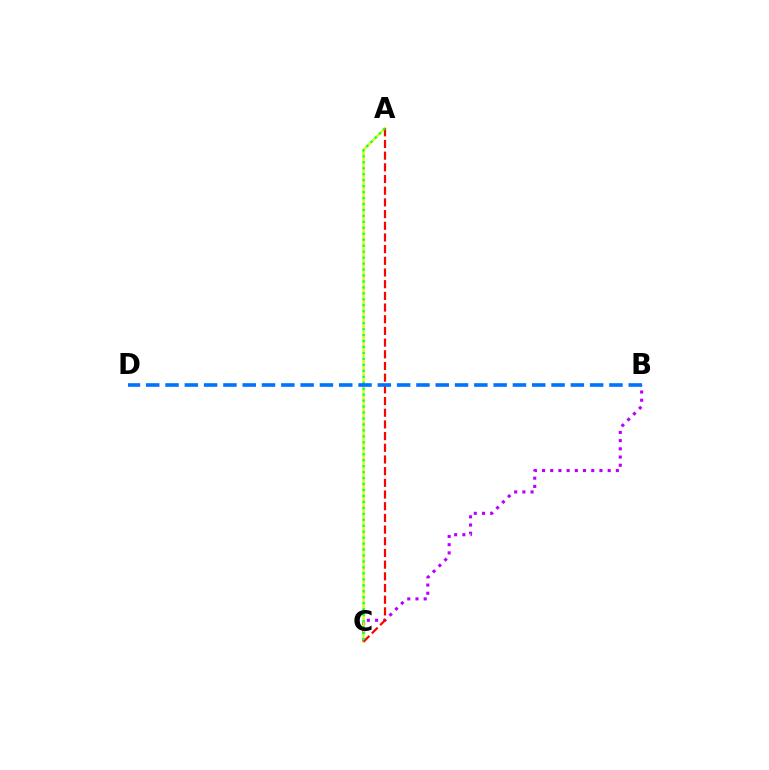{('B', 'C'): [{'color': '#b900ff', 'line_style': 'dotted', 'thickness': 2.23}], ('A', 'C'): [{'color': '#d1ff00', 'line_style': 'solid', 'thickness': 1.66}, {'color': '#ff0000', 'line_style': 'dashed', 'thickness': 1.59}, {'color': '#00ff5c', 'line_style': 'dotted', 'thickness': 1.62}], ('B', 'D'): [{'color': '#0074ff', 'line_style': 'dashed', 'thickness': 2.62}]}